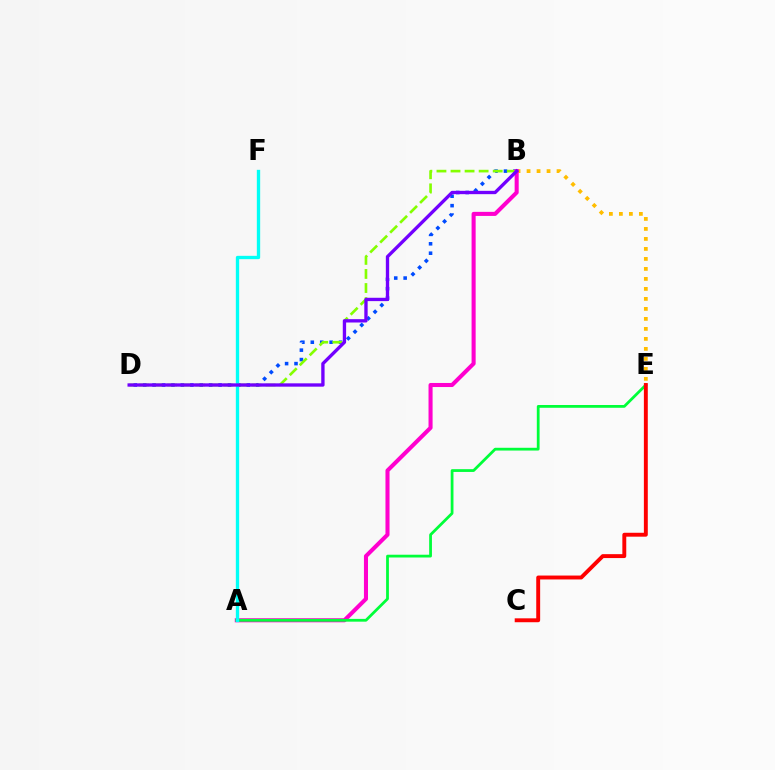{('B', 'D'): [{'color': '#004bff', 'line_style': 'dotted', 'thickness': 2.56}, {'color': '#84ff00', 'line_style': 'dashed', 'thickness': 1.91}, {'color': '#7200ff', 'line_style': 'solid', 'thickness': 2.4}], ('B', 'E'): [{'color': '#ffbd00', 'line_style': 'dotted', 'thickness': 2.72}], ('A', 'B'): [{'color': '#ff00cf', 'line_style': 'solid', 'thickness': 2.93}], ('A', 'E'): [{'color': '#00ff39', 'line_style': 'solid', 'thickness': 2.0}], ('C', 'E'): [{'color': '#ff0000', 'line_style': 'solid', 'thickness': 2.81}], ('A', 'F'): [{'color': '#00fff6', 'line_style': 'solid', 'thickness': 2.4}]}